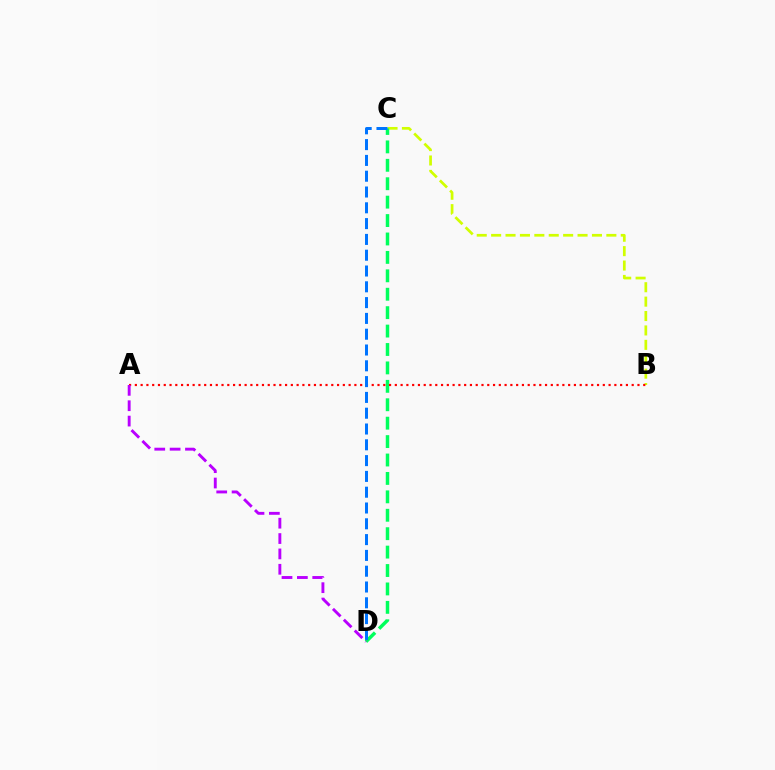{('B', 'C'): [{'color': '#d1ff00', 'line_style': 'dashed', 'thickness': 1.96}], ('C', 'D'): [{'color': '#00ff5c', 'line_style': 'dashed', 'thickness': 2.5}, {'color': '#0074ff', 'line_style': 'dashed', 'thickness': 2.15}], ('A', 'B'): [{'color': '#ff0000', 'line_style': 'dotted', 'thickness': 1.57}], ('A', 'D'): [{'color': '#b900ff', 'line_style': 'dashed', 'thickness': 2.09}]}